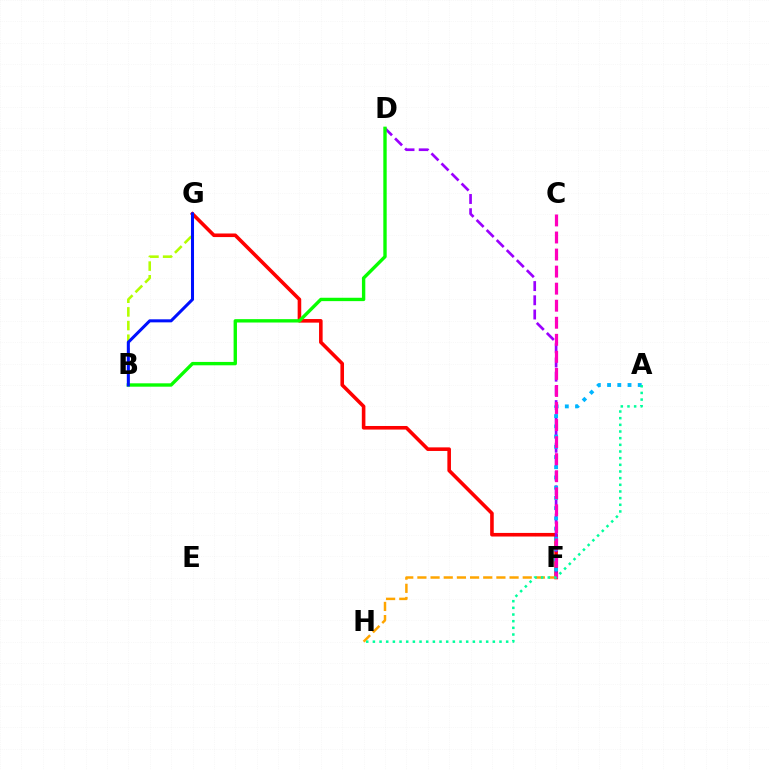{('F', 'G'): [{'color': '#ff0000', 'line_style': 'solid', 'thickness': 2.58}], ('D', 'F'): [{'color': '#9b00ff', 'line_style': 'dashed', 'thickness': 1.93}], ('F', 'H'): [{'color': '#ffa500', 'line_style': 'dashed', 'thickness': 1.79}], ('A', 'F'): [{'color': '#00b5ff', 'line_style': 'dotted', 'thickness': 2.78}], ('B', 'G'): [{'color': '#b3ff00', 'line_style': 'dashed', 'thickness': 1.86}, {'color': '#0010ff', 'line_style': 'solid', 'thickness': 2.19}], ('C', 'F'): [{'color': '#ff00bd', 'line_style': 'dashed', 'thickness': 2.32}], ('A', 'H'): [{'color': '#00ff9d', 'line_style': 'dotted', 'thickness': 1.81}], ('B', 'D'): [{'color': '#08ff00', 'line_style': 'solid', 'thickness': 2.43}]}